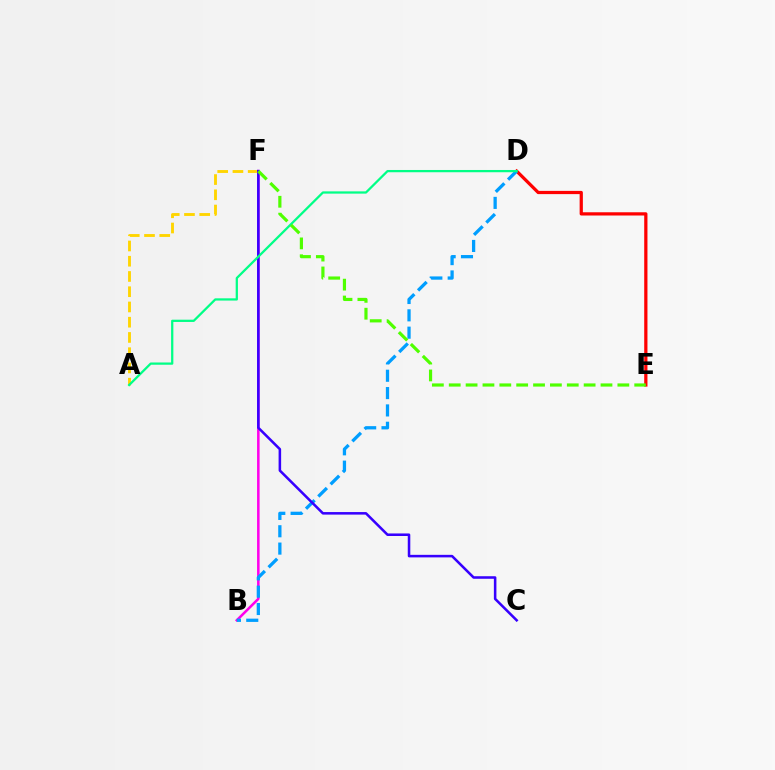{('D', 'E'): [{'color': '#ff0000', 'line_style': 'solid', 'thickness': 2.33}], ('A', 'F'): [{'color': '#ffd500', 'line_style': 'dashed', 'thickness': 2.07}], ('B', 'F'): [{'color': '#ff00ed', 'line_style': 'solid', 'thickness': 1.83}], ('B', 'D'): [{'color': '#009eff', 'line_style': 'dashed', 'thickness': 2.36}], ('C', 'F'): [{'color': '#3700ff', 'line_style': 'solid', 'thickness': 1.83}], ('A', 'D'): [{'color': '#00ff86', 'line_style': 'solid', 'thickness': 1.63}], ('E', 'F'): [{'color': '#4fff00', 'line_style': 'dashed', 'thickness': 2.29}]}